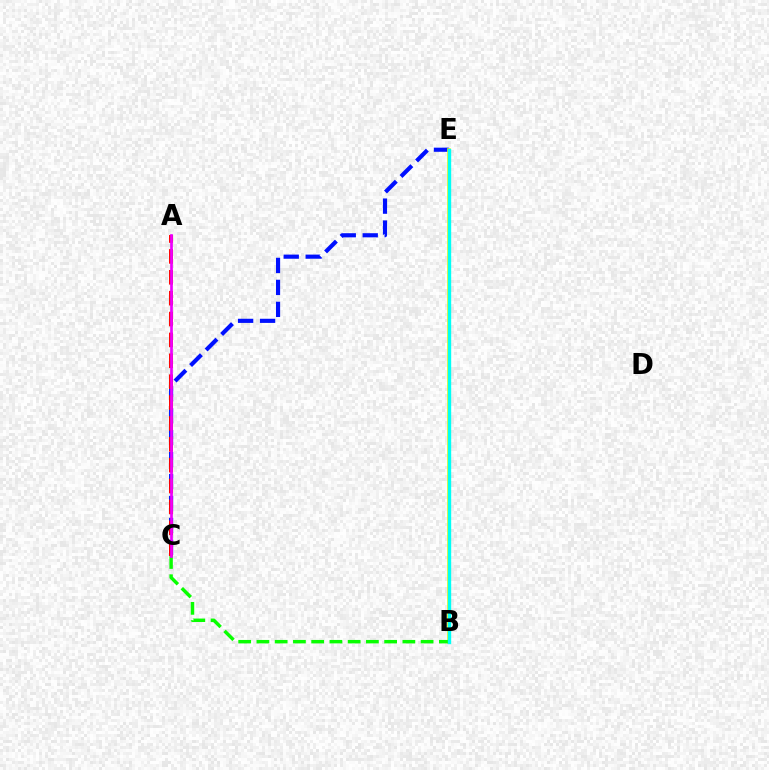{('C', 'E'): [{'color': '#0010ff', 'line_style': 'dashed', 'thickness': 2.98}], ('B', 'E'): [{'color': '#fcf500', 'line_style': 'solid', 'thickness': 2.59}, {'color': '#00fff6', 'line_style': 'solid', 'thickness': 2.43}], ('A', 'C'): [{'color': '#ff0000', 'line_style': 'dashed', 'thickness': 2.84}, {'color': '#ee00ff', 'line_style': 'solid', 'thickness': 1.94}], ('B', 'C'): [{'color': '#08ff00', 'line_style': 'dashed', 'thickness': 2.48}]}